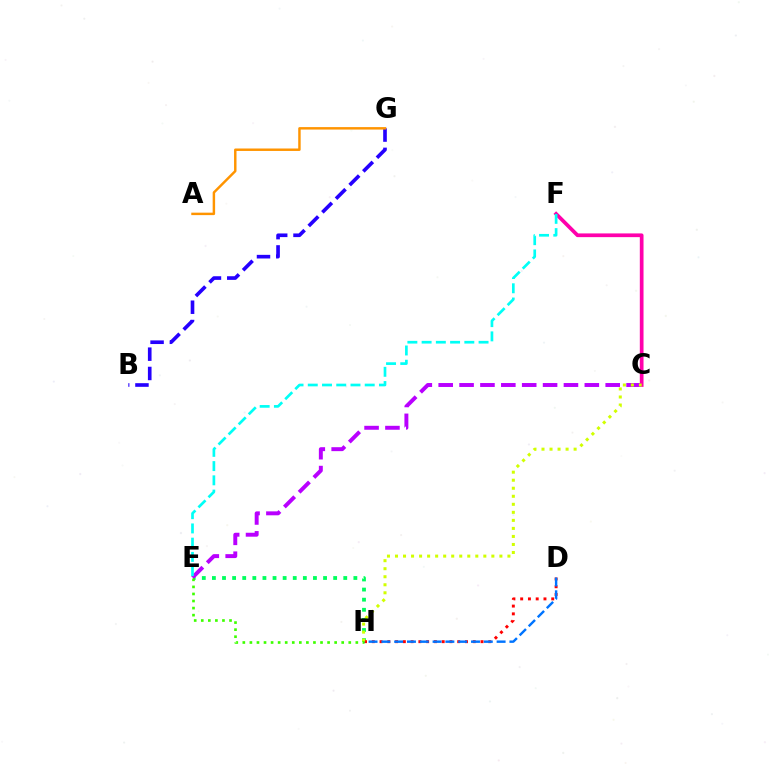{('B', 'G'): [{'color': '#2500ff', 'line_style': 'dashed', 'thickness': 2.62}], ('C', 'F'): [{'color': '#ff00ac', 'line_style': 'solid', 'thickness': 2.68}], ('E', 'H'): [{'color': '#00ff5c', 'line_style': 'dotted', 'thickness': 2.75}, {'color': '#3dff00', 'line_style': 'dotted', 'thickness': 1.92}], ('D', 'H'): [{'color': '#ff0000', 'line_style': 'dotted', 'thickness': 2.11}, {'color': '#0074ff', 'line_style': 'dashed', 'thickness': 1.74}], ('C', 'E'): [{'color': '#b900ff', 'line_style': 'dashed', 'thickness': 2.84}], ('C', 'H'): [{'color': '#d1ff00', 'line_style': 'dotted', 'thickness': 2.18}], ('E', 'F'): [{'color': '#00fff6', 'line_style': 'dashed', 'thickness': 1.93}], ('A', 'G'): [{'color': '#ff9400', 'line_style': 'solid', 'thickness': 1.77}]}